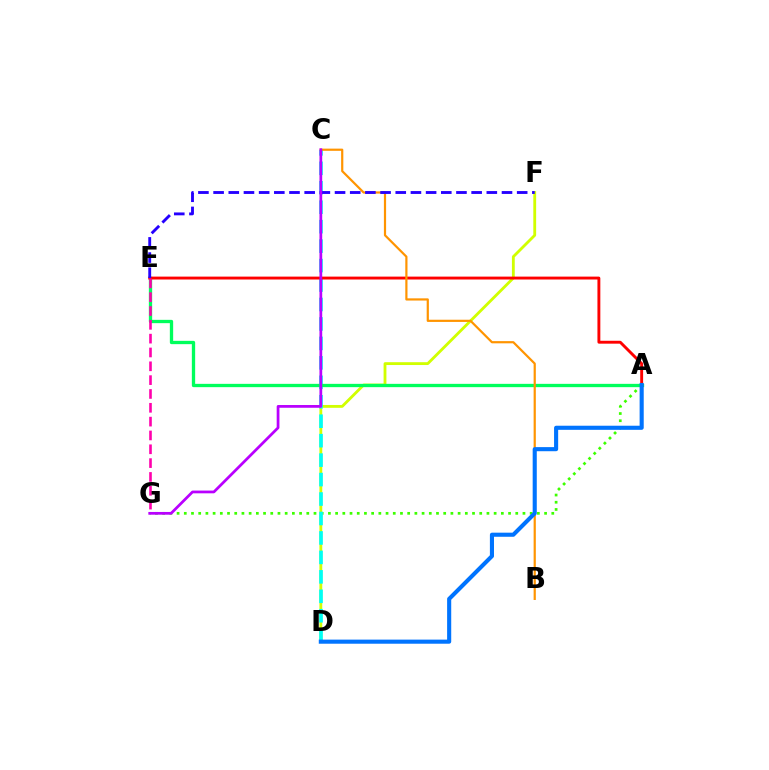{('A', 'G'): [{'color': '#3dff00', 'line_style': 'dotted', 'thickness': 1.96}], ('D', 'F'): [{'color': '#d1ff00', 'line_style': 'solid', 'thickness': 2.04}], ('C', 'D'): [{'color': '#00fff6', 'line_style': 'dashed', 'thickness': 2.64}], ('A', 'E'): [{'color': '#00ff5c', 'line_style': 'solid', 'thickness': 2.39}, {'color': '#ff0000', 'line_style': 'solid', 'thickness': 2.08}], ('B', 'C'): [{'color': '#ff9400', 'line_style': 'solid', 'thickness': 1.59}], ('E', 'F'): [{'color': '#2500ff', 'line_style': 'dashed', 'thickness': 2.06}], ('C', 'G'): [{'color': '#b900ff', 'line_style': 'solid', 'thickness': 1.98}], ('A', 'D'): [{'color': '#0074ff', 'line_style': 'solid', 'thickness': 2.95}], ('E', 'G'): [{'color': '#ff00ac', 'line_style': 'dashed', 'thickness': 1.88}]}